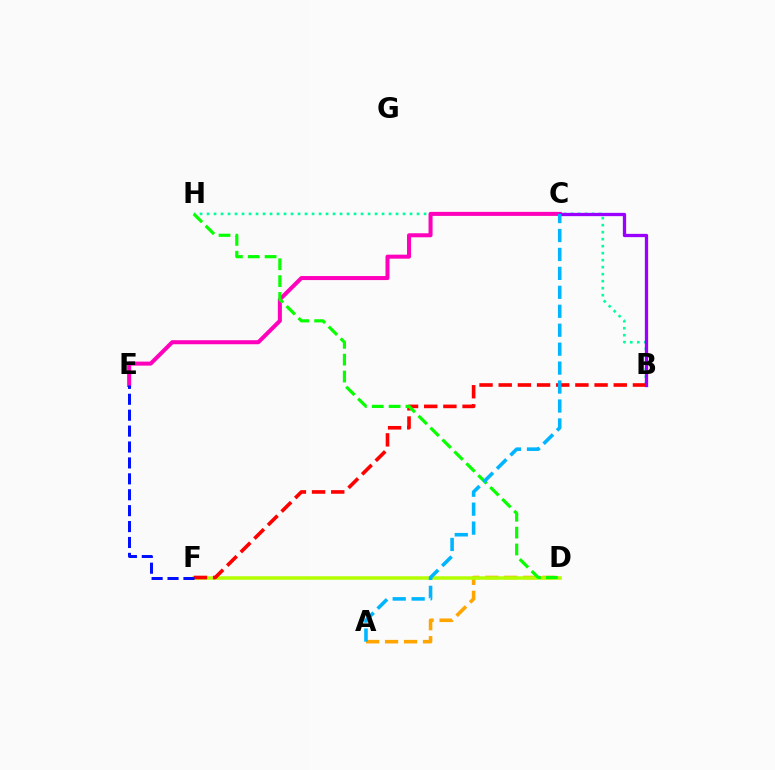{('B', 'H'): [{'color': '#00ff9d', 'line_style': 'dotted', 'thickness': 1.9}], ('A', 'D'): [{'color': '#ffa500', 'line_style': 'dashed', 'thickness': 2.58}], ('D', 'F'): [{'color': '#b3ff00', 'line_style': 'solid', 'thickness': 2.52}], ('C', 'E'): [{'color': '#ff00bd', 'line_style': 'solid', 'thickness': 2.9}], ('B', 'C'): [{'color': '#9b00ff', 'line_style': 'solid', 'thickness': 2.37}], ('B', 'F'): [{'color': '#ff0000', 'line_style': 'dashed', 'thickness': 2.6}], ('E', 'F'): [{'color': '#0010ff', 'line_style': 'dashed', 'thickness': 2.16}], ('D', 'H'): [{'color': '#08ff00', 'line_style': 'dashed', 'thickness': 2.29}], ('A', 'C'): [{'color': '#00b5ff', 'line_style': 'dashed', 'thickness': 2.57}]}